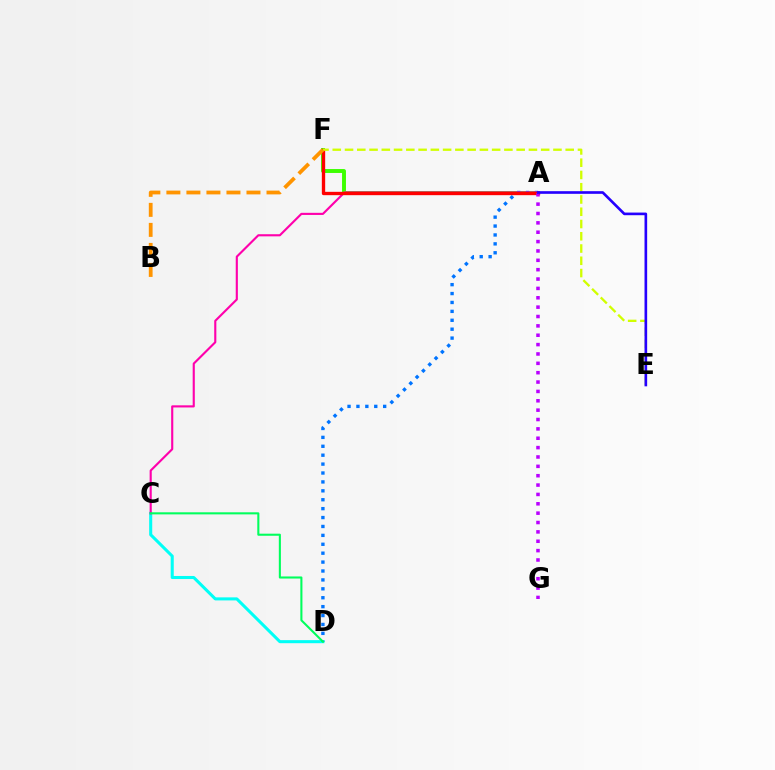{('C', 'D'): [{'color': '#00fff6', 'line_style': 'solid', 'thickness': 2.2}, {'color': '#00ff5c', 'line_style': 'solid', 'thickness': 1.5}], ('A', 'F'): [{'color': '#3dff00', 'line_style': 'solid', 'thickness': 2.82}, {'color': '#ff0000', 'line_style': 'solid', 'thickness': 2.41}], ('A', 'D'): [{'color': '#0074ff', 'line_style': 'dotted', 'thickness': 2.42}], ('A', 'C'): [{'color': '#ff00ac', 'line_style': 'solid', 'thickness': 1.53}], ('E', 'F'): [{'color': '#d1ff00', 'line_style': 'dashed', 'thickness': 1.67}], ('B', 'F'): [{'color': '#ff9400', 'line_style': 'dashed', 'thickness': 2.72}], ('A', 'G'): [{'color': '#b900ff', 'line_style': 'dotted', 'thickness': 2.54}], ('A', 'E'): [{'color': '#2500ff', 'line_style': 'solid', 'thickness': 1.9}]}